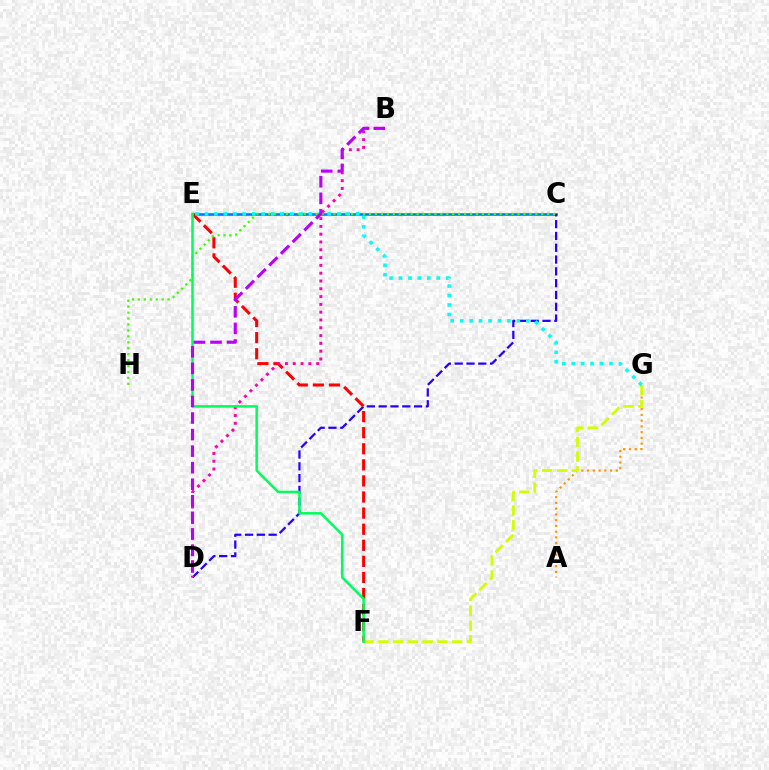{('C', 'E'): [{'color': '#0074ff', 'line_style': 'solid', 'thickness': 1.84}], ('C', 'D'): [{'color': '#2500ff', 'line_style': 'dashed', 'thickness': 1.6}], ('A', 'G'): [{'color': '#ff9400', 'line_style': 'dotted', 'thickness': 1.56}], ('E', 'F'): [{'color': '#ff0000', 'line_style': 'dashed', 'thickness': 2.18}, {'color': '#00ff5c', 'line_style': 'solid', 'thickness': 1.82}], ('B', 'D'): [{'color': '#ff00ac', 'line_style': 'dotted', 'thickness': 2.12}, {'color': '#b900ff', 'line_style': 'dashed', 'thickness': 2.25}], ('C', 'H'): [{'color': '#3dff00', 'line_style': 'dotted', 'thickness': 1.61}], ('F', 'G'): [{'color': '#d1ff00', 'line_style': 'dashed', 'thickness': 2.0}], ('E', 'G'): [{'color': '#00fff6', 'line_style': 'dotted', 'thickness': 2.57}]}